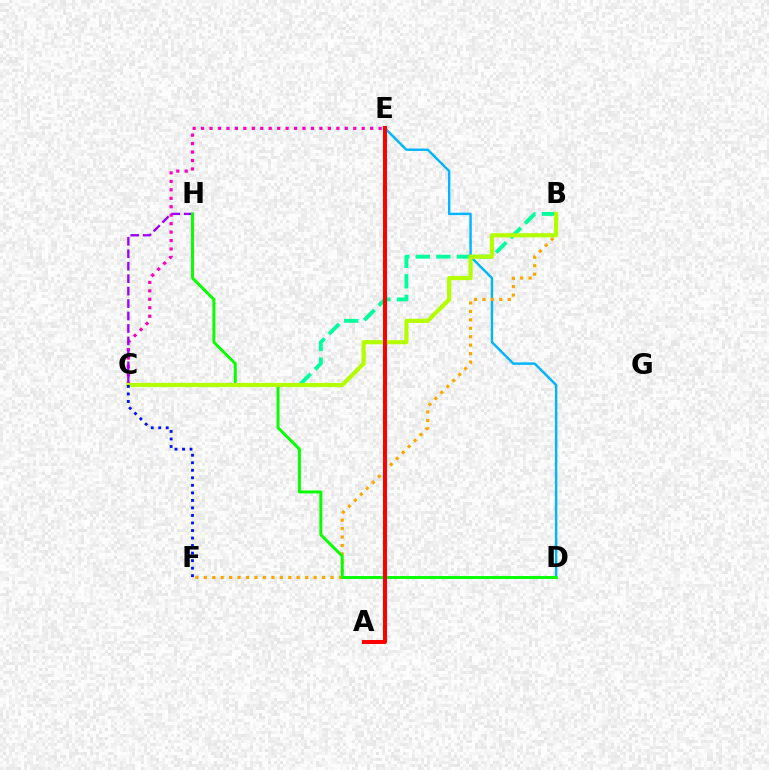{('D', 'E'): [{'color': '#00b5ff', 'line_style': 'solid', 'thickness': 1.75}], ('C', 'E'): [{'color': '#ff00bd', 'line_style': 'dotted', 'thickness': 2.3}], ('B', 'F'): [{'color': '#ffa500', 'line_style': 'dotted', 'thickness': 2.3}], ('B', 'C'): [{'color': '#00ff9d', 'line_style': 'dashed', 'thickness': 2.79}, {'color': '#b3ff00', 'line_style': 'solid', 'thickness': 3.0}], ('C', 'H'): [{'color': '#9b00ff', 'line_style': 'dashed', 'thickness': 1.69}], ('D', 'H'): [{'color': '#08ff00', 'line_style': 'solid', 'thickness': 2.12}], ('A', 'E'): [{'color': '#ff0000', 'line_style': 'solid', 'thickness': 2.89}], ('C', 'F'): [{'color': '#0010ff', 'line_style': 'dotted', 'thickness': 2.05}]}